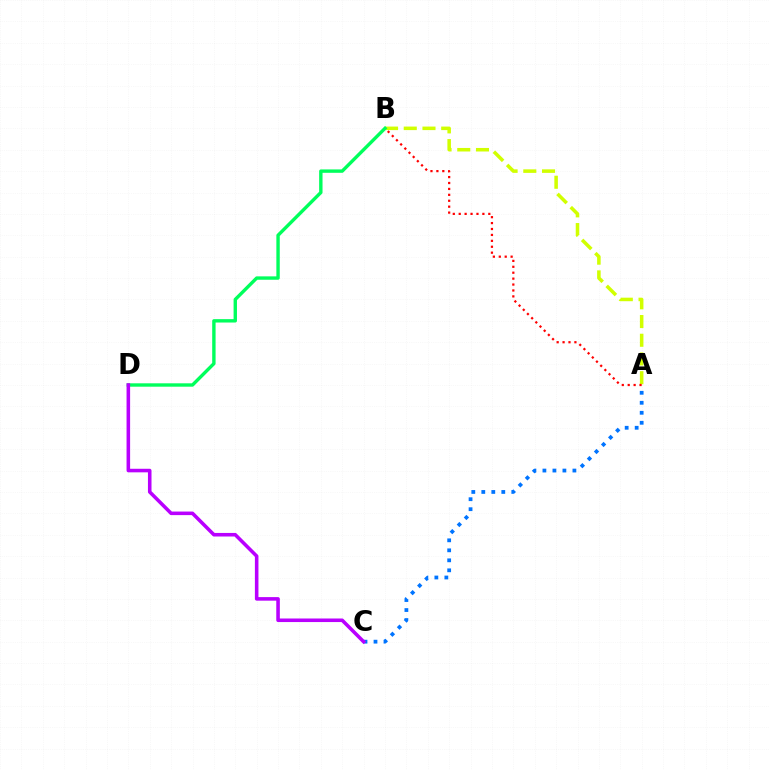{('A', 'B'): [{'color': '#d1ff00', 'line_style': 'dashed', 'thickness': 2.54}, {'color': '#ff0000', 'line_style': 'dotted', 'thickness': 1.61}], ('B', 'D'): [{'color': '#00ff5c', 'line_style': 'solid', 'thickness': 2.44}], ('A', 'C'): [{'color': '#0074ff', 'line_style': 'dotted', 'thickness': 2.72}], ('C', 'D'): [{'color': '#b900ff', 'line_style': 'solid', 'thickness': 2.56}]}